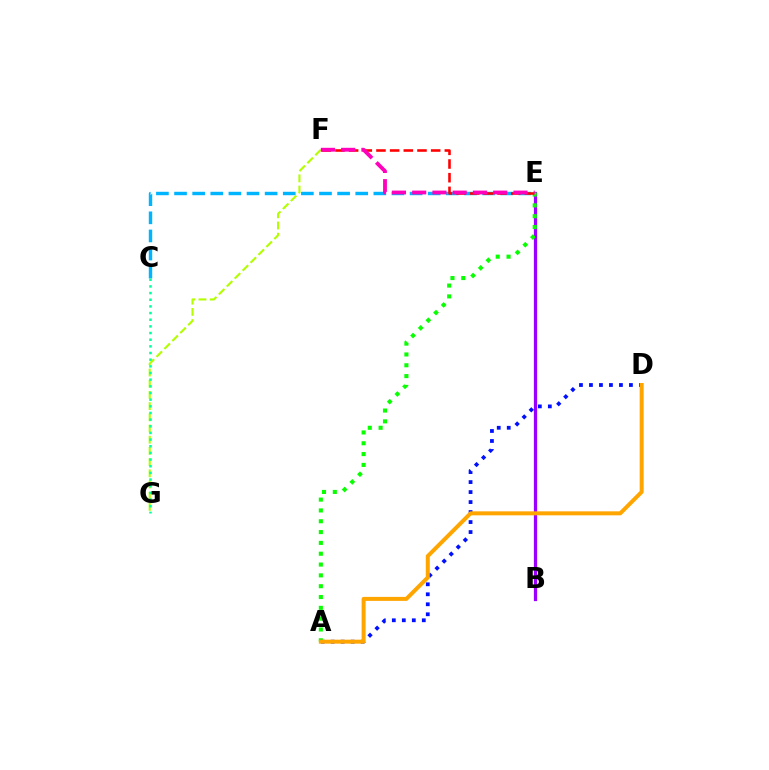{('A', 'D'): [{'color': '#0010ff', 'line_style': 'dotted', 'thickness': 2.72}, {'color': '#ffa500', 'line_style': 'solid', 'thickness': 2.87}], ('C', 'E'): [{'color': '#00b5ff', 'line_style': 'dashed', 'thickness': 2.46}], ('B', 'E'): [{'color': '#9b00ff', 'line_style': 'solid', 'thickness': 2.34}], ('A', 'E'): [{'color': '#08ff00', 'line_style': 'dotted', 'thickness': 2.94}], ('F', 'G'): [{'color': '#b3ff00', 'line_style': 'dashed', 'thickness': 1.52}], ('E', 'F'): [{'color': '#ff0000', 'line_style': 'dashed', 'thickness': 1.86}, {'color': '#ff00bd', 'line_style': 'dashed', 'thickness': 2.75}], ('C', 'G'): [{'color': '#00ff9d', 'line_style': 'dotted', 'thickness': 1.81}]}